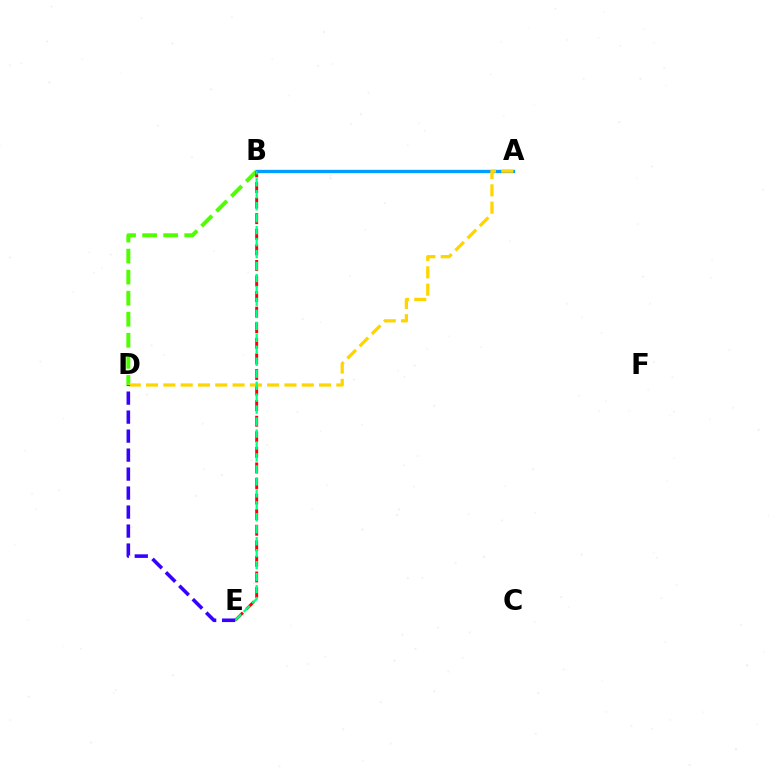{('A', 'B'): [{'color': '#ff00ed', 'line_style': 'solid', 'thickness': 1.5}, {'color': '#009eff', 'line_style': 'solid', 'thickness': 2.34}], ('B', 'D'): [{'color': '#4fff00', 'line_style': 'dashed', 'thickness': 2.86}], ('B', 'E'): [{'color': '#ff0000', 'line_style': 'dashed', 'thickness': 2.12}, {'color': '#00ff86', 'line_style': 'dashed', 'thickness': 1.63}], ('A', 'D'): [{'color': '#ffd500', 'line_style': 'dashed', 'thickness': 2.35}], ('D', 'E'): [{'color': '#3700ff', 'line_style': 'dashed', 'thickness': 2.58}]}